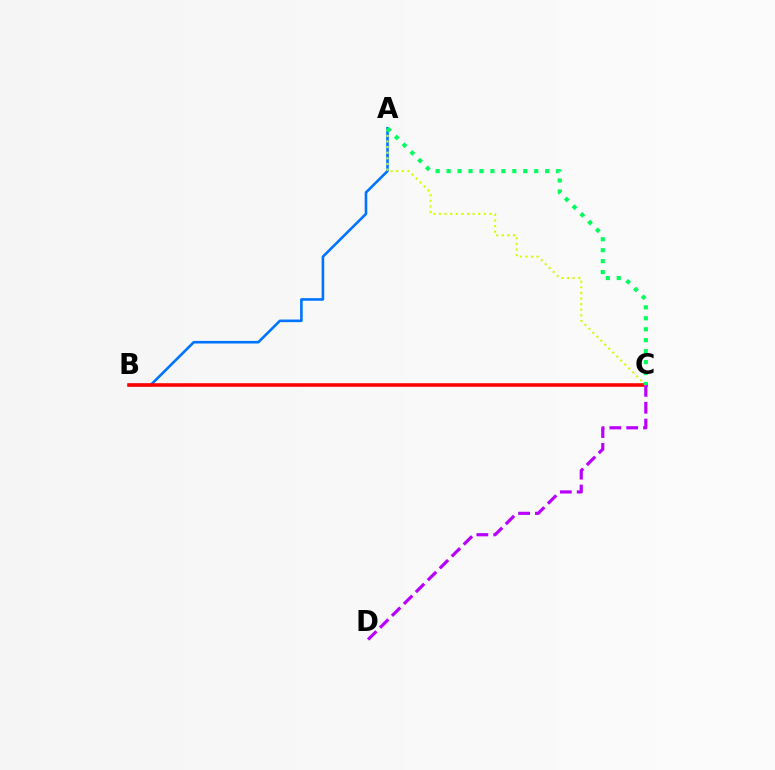{('A', 'B'): [{'color': '#0074ff', 'line_style': 'solid', 'thickness': 1.88}], ('B', 'C'): [{'color': '#ff0000', 'line_style': 'solid', 'thickness': 2.58}], ('C', 'D'): [{'color': '#b900ff', 'line_style': 'dashed', 'thickness': 2.29}], ('A', 'C'): [{'color': '#d1ff00', 'line_style': 'dotted', 'thickness': 1.53}, {'color': '#00ff5c', 'line_style': 'dotted', 'thickness': 2.98}]}